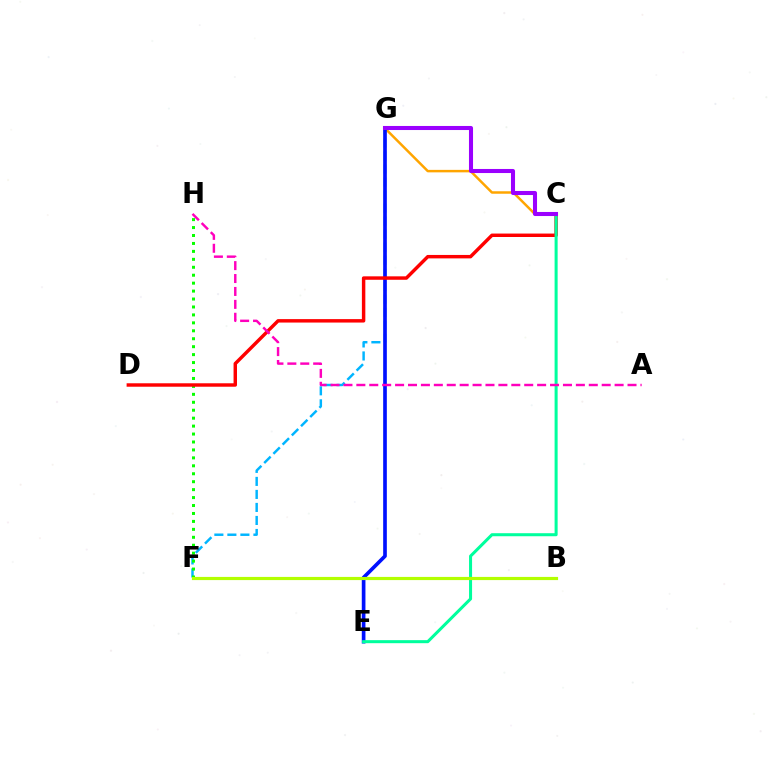{('F', 'G'): [{'color': '#00b5ff', 'line_style': 'dashed', 'thickness': 1.77}], ('C', 'G'): [{'color': '#ffa500', 'line_style': 'solid', 'thickness': 1.79}, {'color': '#9b00ff', 'line_style': 'solid', 'thickness': 2.93}], ('F', 'H'): [{'color': '#08ff00', 'line_style': 'dotted', 'thickness': 2.16}], ('E', 'G'): [{'color': '#0010ff', 'line_style': 'solid', 'thickness': 2.64}], ('C', 'D'): [{'color': '#ff0000', 'line_style': 'solid', 'thickness': 2.48}], ('C', 'E'): [{'color': '#00ff9d', 'line_style': 'solid', 'thickness': 2.19}], ('B', 'F'): [{'color': '#b3ff00', 'line_style': 'solid', 'thickness': 2.28}], ('A', 'H'): [{'color': '#ff00bd', 'line_style': 'dashed', 'thickness': 1.75}]}